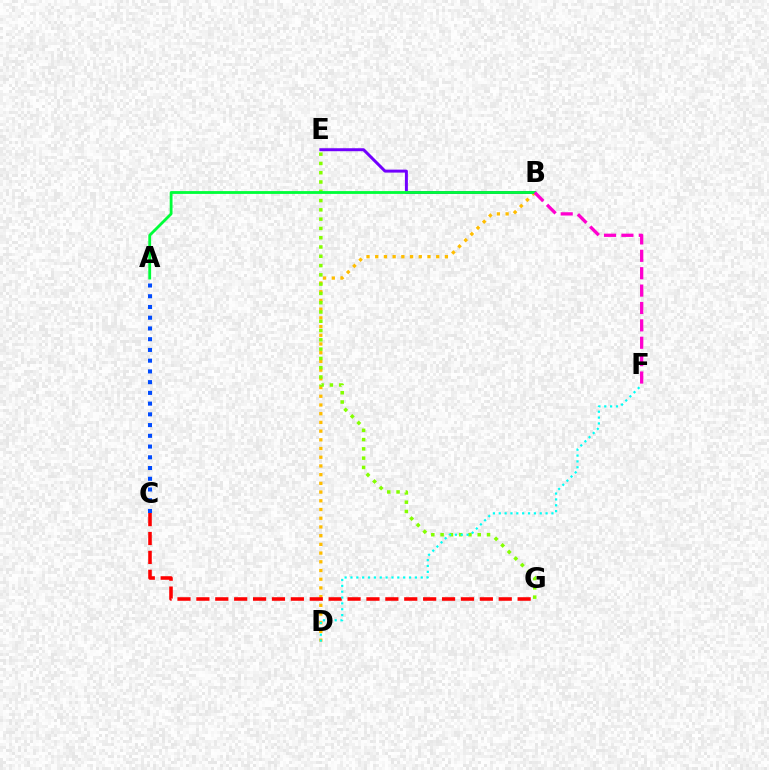{('B', 'D'): [{'color': '#ffbd00', 'line_style': 'dotted', 'thickness': 2.37}], ('C', 'G'): [{'color': '#ff0000', 'line_style': 'dashed', 'thickness': 2.57}], ('E', 'G'): [{'color': '#84ff00', 'line_style': 'dotted', 'thickness': 2.52}], ('B', 'E'): [{'color': '#7200ff', 'line_style': 'solid', 'thickness': 2.14}], ('A', 'C'): [{'color': '#004bff', 'line_style': 'dotted', 'thickness': 2.92}], ('D', 'F'): [{'color': '#00fff6', 'line_style': 'dotted', 'thickness': 1.59}], ('A', 'B'): [{'color': '#00ff39', 'line_style': 'solid', 'thickness': 2.03}], ('B', 'F'): [{'color': '#ff00cf', 'line_style': 'dashed', 'thickness': 2.36}]}